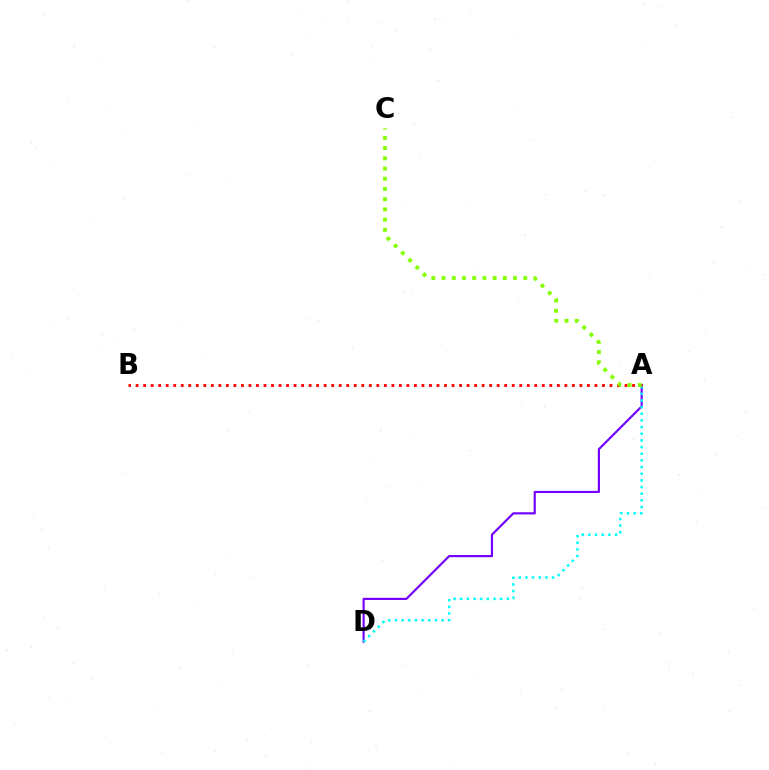{('A', 'D'): [{'color': '#7200ff', 'line_style': 'solid', 'thickness': 1.55}, {'color': '#00fff6', 'line_style': 'dotted', 'thickness': 1.81}], ('A', 'B'): [{'color': '#ff0000', 'line_style': 'dotted', 'thickness': 2.04}], ('A', 'C'): [{'color': '#84ff00', 'line_style': 'dotted', 'thickness': 2.77}]}